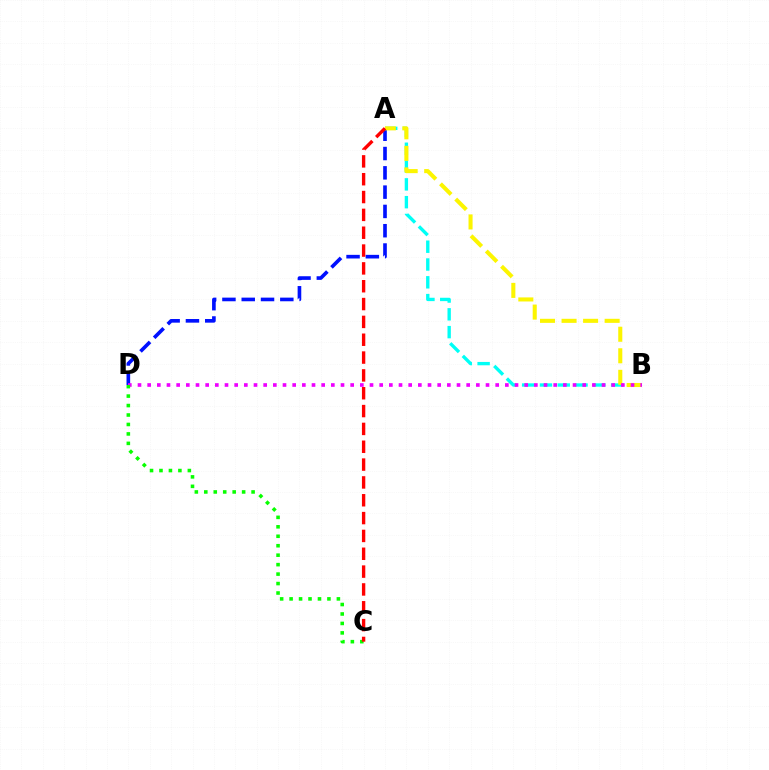{('A', 'B'): [{'color': '#00fff6', 'line_style': 'dashed', 'thickness': 2.42}, {'color': '#fcf500', 'line_style': 'dashed', 'thickness': 2.93}], ('A', 'D'): [{'color': '#0010ff', 'line_style': 'dashed', 'thickness': 2.62}], ('B', 'D'): [{'color': '#ee00ff', 'line_style': 'dotted', 'thickness': 2.63}], ('C', 'D'): [{'color': '#08ff00', 'line_style': 'dotted', 'thickness': 2.57}], ('A', 'C'): [{'color': '#ff0000', 'line_style': 'dashed', 'thickness': 2.42}]}